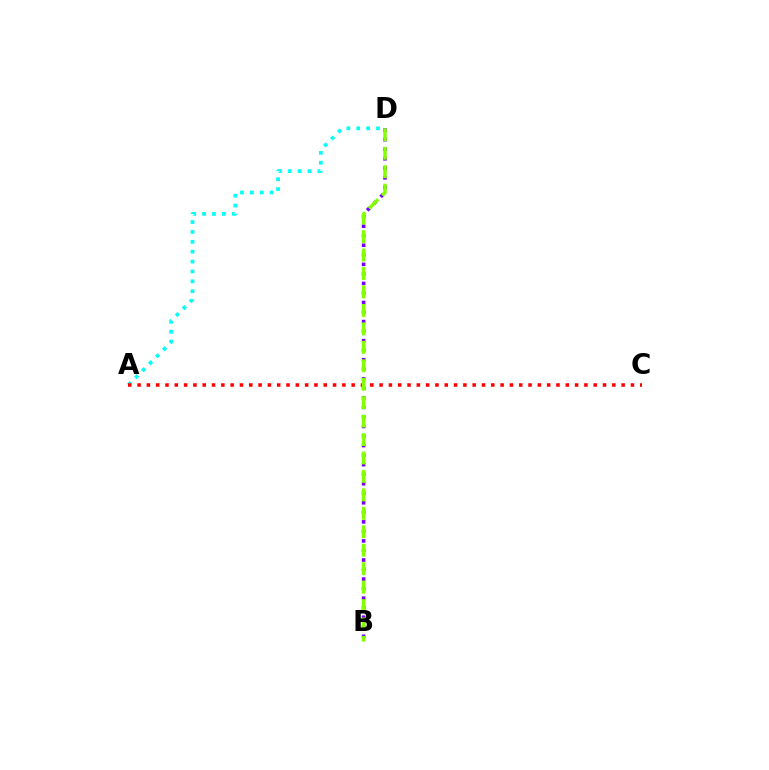{('A', 'D'): [{'color': '#00fff6', 'line_style': 'dotted', 'thickness': 2.68}], ('A', 'C'): [{'color': '#ff0000', 'line_style': 'dotted', 'thickness': 2.53}], ('B', 'D'): [{'color': '#7200ff', 'line_style': 'dotted', 'thickness': 2.59}, {'color': '#84ff00', 'line_style': 'dashed', 'thickness': 2.51}]}